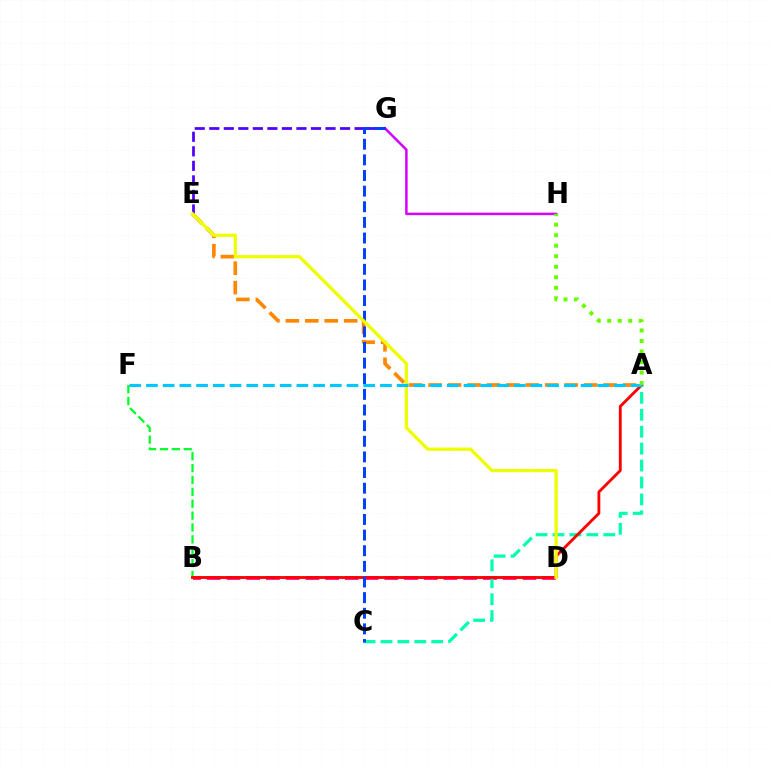{('B', 'F'): [{'color': '#00ff27', 'line_style': 'dashed', 'thickness': 1.61}], ('B', 'D'): [{'color': '#ff00a0', 'line_style': 'dashed', 'thickness': 2.68}], ('A', 'C'): [{'color': '#00ffaf', 'line_style': 'dashed', 'thickness': 2.3}], ('G', 'H'): [{'color': '#d600ff', 'line_style': 'solid', 'thickness': 1.8}], ('E', 'G'): [{'color': '#4f00ff', 'line_style': 'dashed', 'thickness': 1.97}], ('A', 'B'): [{'color': '#ff0000', 'line_style': 'solid', 'thickness': 2.05}], ('A', 'E'): [{'color': '#ff8800', 'line_style': 'dashed', 'thickness': 2.64}], ('C', 'G'): [{'color': '#003fff', 'line_style': 'dashed', 'thickness': 2.12}], ('D', 'E'): [{'color': '#eeff00', 'line_style': 'solid', 'thickness': 2.35}], ('A', 'F'): [{'color': '#00c7ff', 'line_style': 'dashed', 'thickness': 2.27}], ('A', 'H'): [{'color': '#66ff00', 'line_style': 'dotted', 'thickness': 2.86}]}